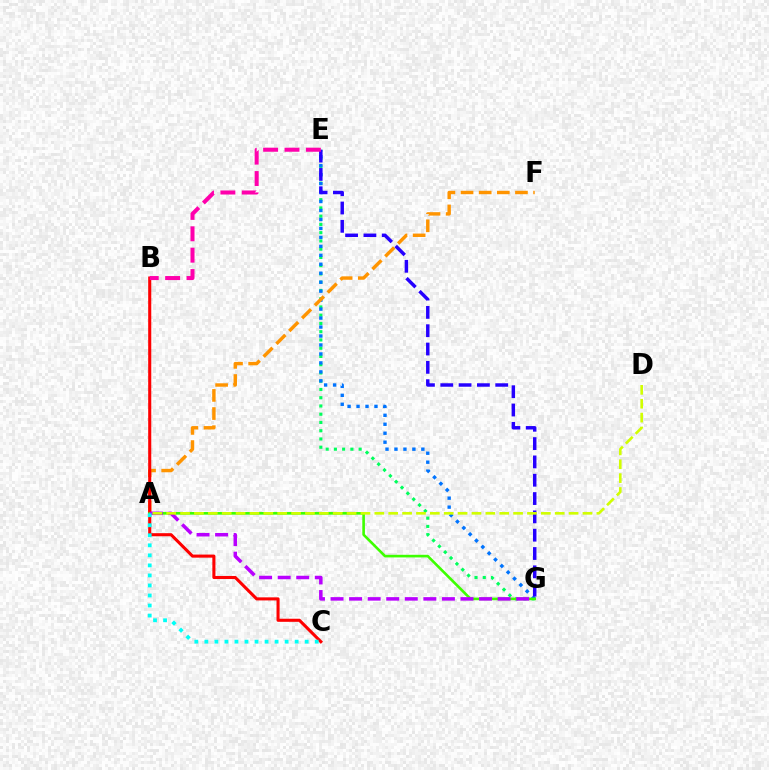{('E', 'G'): [{'color': '#00ff5c', 'line_style': 'dotted', 'thickness': 2.24}, {'color': '#0074ff', 'line_style': 'dotted', 'thickness': 2.44}, {'color': '#2500ff', 'line_style': 'dashed', 'thickness': 2.49}], ('A', 'F'): [{'color': '#ff9400', 'line_style': 'dashed', 'thickness': 2.46}], ('B', 'C'): [{'color': '#ff0000', 'line_style': 'solid', 'thickness': 2.21}], ('A', 'G'): [{'color': '#3dff00', 'line_style': 'solid', 'thickness': 1.89}, {'color': '#b900ff', 'line_style': 'dashed', 'thickness': 2.52}], ('B', 'E'): [{'color': '#ff00ac', 'line_style': 'dashed', 'thickness': 2.9}], ('A', 'C'): [{'color': '#00fff6', 'line_style': 'dotted', 'thickness': 2.73}], ('A', 'D'): [{'color': '#d1ff00', 'line_style': 'dashed', 'thickness': 1.89}]}